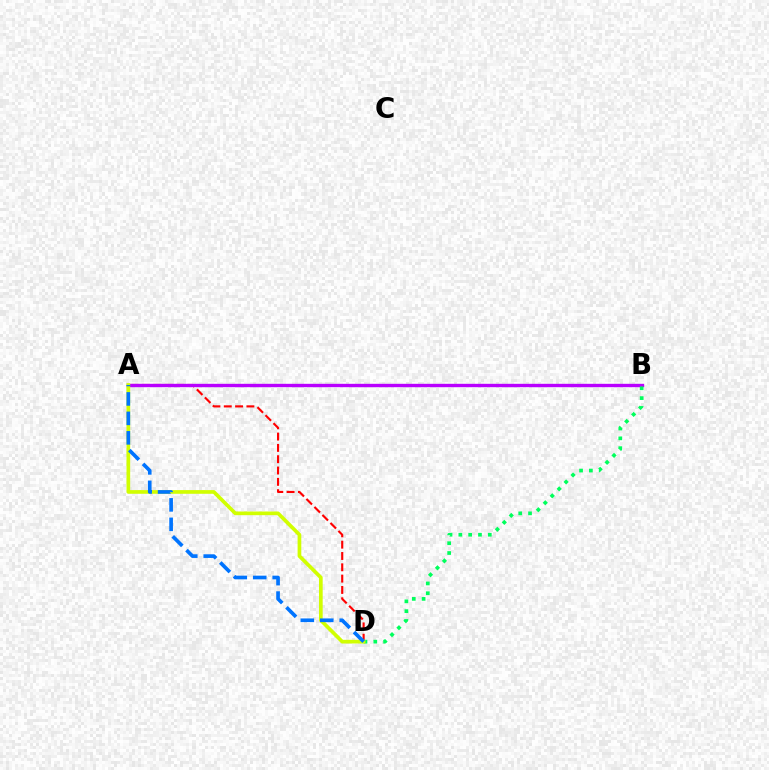{('A', 'D'): [{'color': '#ff0000', 'line_style': 'dashed', 'thickness': 1.54}, {'color': '#d1ff00', 'line_style': 'solid', 'thickness': 2.65}, {'color': '#0074ff', 'line_style': 'dashed', 'thickness': 2.64}], ('A', 'B'): [{'color': '#b900ff', 'line_style': 'solid', 'thickness': 2.42}], ('B', 'D'): [{'color': '#00ff5c', 'line_style': 'dotted', 'thickness': 2.67}]}